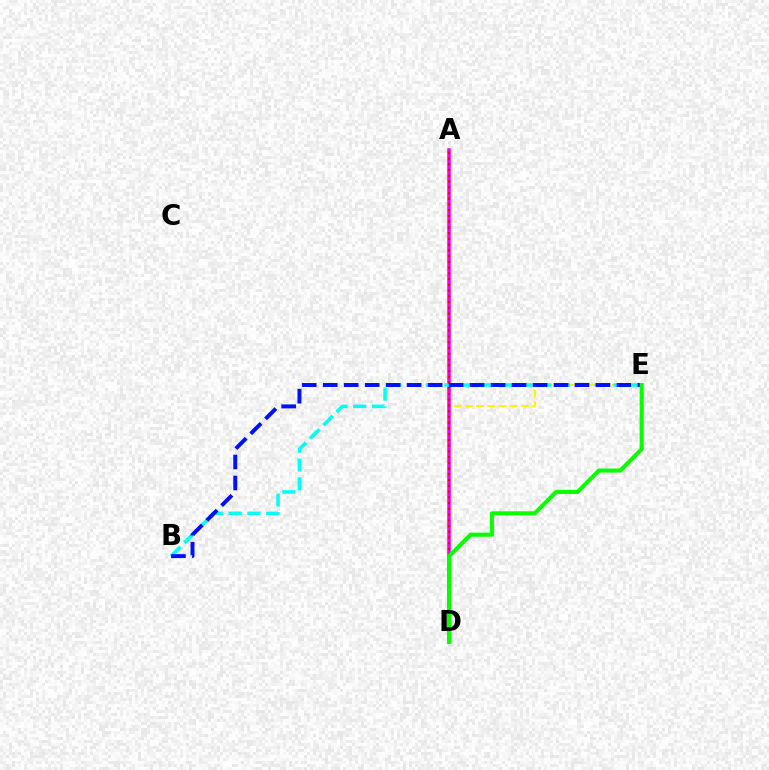{('D', 'E'): [{'color': '#fcf500', 'line_style': 'dashed', 'thickness': 1.52}, {'color': '#08ff00', 'line_style': 'solid', 'thickness': 2.93}], ('A', 'D'): [{'color': '#ee00ff', 'line_style': 'solid', 'thickness': 2.53}, {'color': '#ff0000', 'line_style': 'dotted', 'thickness': 1.56}], ('B', 'E'): [{'color': '#00fff6', 'line_style': 'dashed', 'thickness': 2.55}, {'color': '#0010ff', 'line_style': 'dashed', 'thickness': 2.85}]}